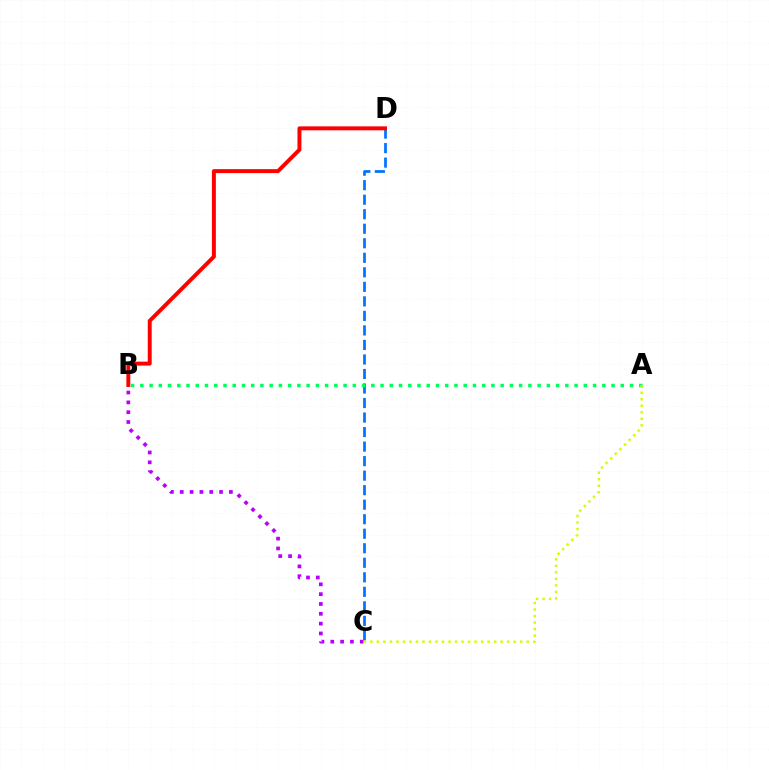{('C', 'D'): [{'color': '#0074ff', 'line_style': 'dashed', 'thickness': 1.97}], ('B', 'D'): [{'color': '#ff0000', 'line_style': 'solid', 'thickness': 2.84}], ('A', 'B'): [{'color': '#00ff5c', 'line_style': 'dotted', 'thickness': 2.51}], ('B', 'C'): [{'color': '#b900ff', 'line_style': 'dotted', 'thickness': 2.67}], ('A', 'C'): [{'color': '#d1ff00', 'line_style': 'dotted', 'thickness': 1.77}]}